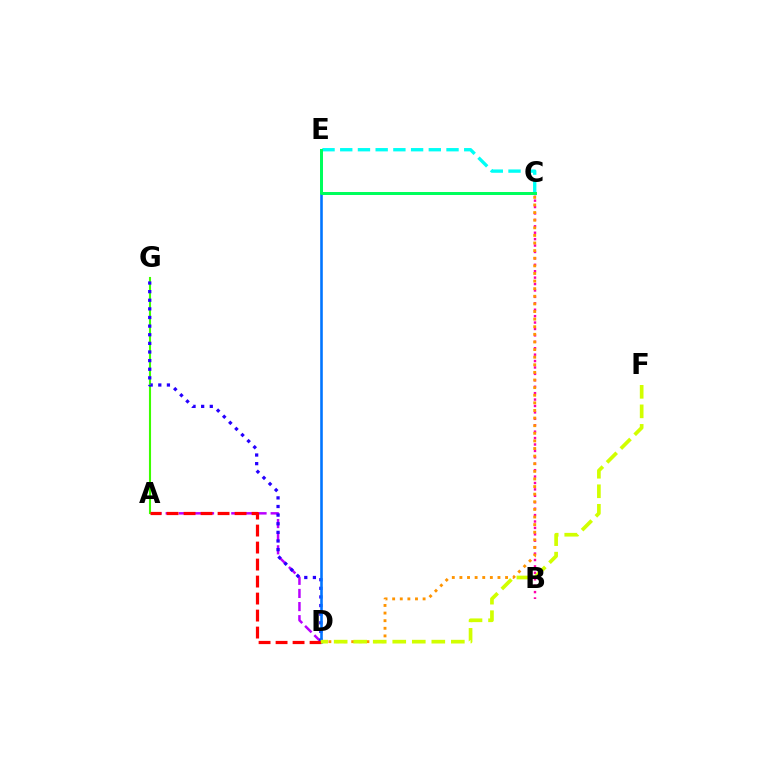{('B', 'C'): [{'color': '#ff00ac', 'line_style': 'dotted', 'thickness': 1.74}], ('C', 'E'): [{'color': '#00fff6', 'line_style': 'dashed', 'thickness': 2.41}, {'color': '#00ff5c', 'line_style': 'solid', 'thickness': 2.16}], ('C', 'D'): [{'color': '#ff9400', 'line_style': 'dotted', 'thickness': 2.07}], ('A', 'D'): [{'color': '#b900ff', 'line_style': 'dashed', 'thickness': 1.78}, {'color': '#ff0000', 'line_style': 'dashed', 'thickness': 2.31}], ('A', 'G'): [{'color': '#3dff00', 'line_style': 'solid', 'thickness': 1.51}], ('D', 'G'): [{'color': '#2500ff', 'line_style': 'dotted', 'thickness': 2.34}], ('D', 'E'): [{'color': '#0074ff', 'line_style': 'solid', 'thickness': 1.86}], ('D', 'F'): [{'color': '#d1ff00', 'line_style': 'dashed', 'thickness': 2.65}]}